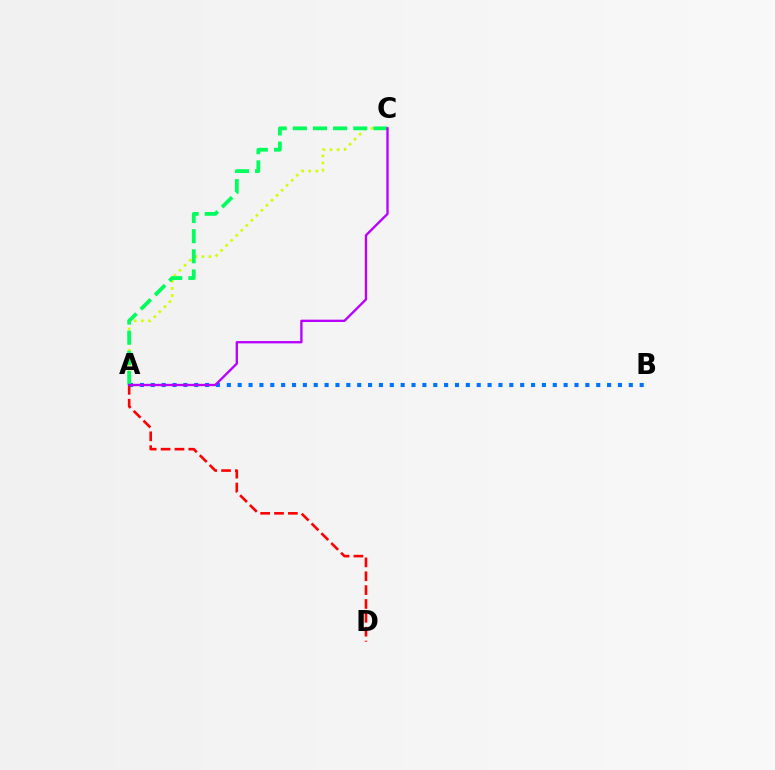{('A', 'B'): [{'color': '#0074ff', 'line_style': 'dotted', 'thickness': 2.95}], ('A', 'C'): [{'color': '#d1ff00', 'line_style': 'dotted', 'thickness': 1.93}, {'color': '#00ff5c', 'line_style': 'dashed', 'thickness': 2.74}, {'color': '#b900ff', 'line_style': 'solid', 'thickness': 1.68}], ('A', 'D'): [{'color': '#ff0000', 'line_style': 'dashed', 'thickness': 1.88}]}